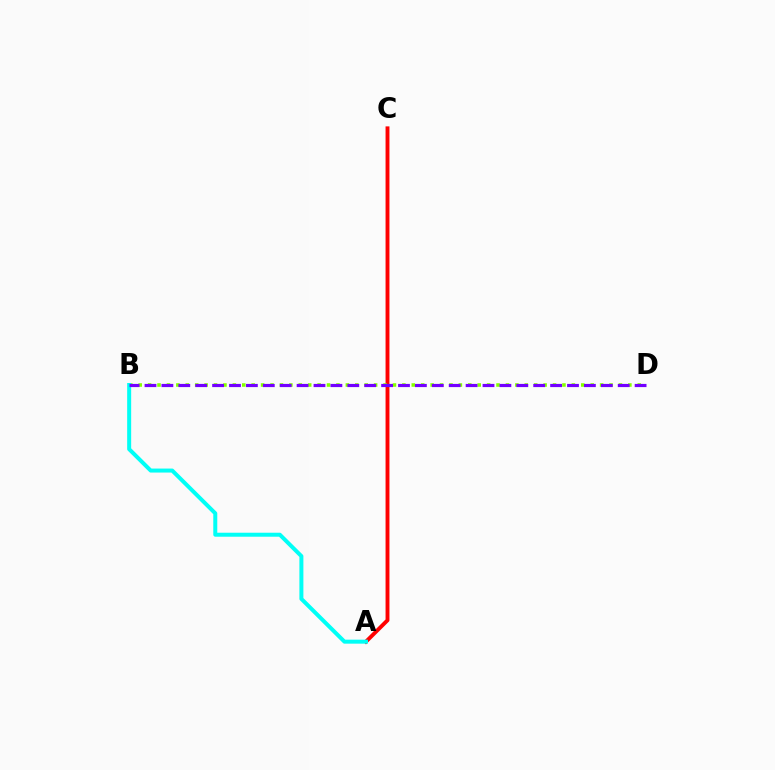{('A', 'C'): [{'color': '#ff0000', 'line_style': 'solid', 'thickness': 2.8}], ('B', 'D'): [{'color': '#84ff00', 'line_style': 'dotted', 'thickness': 2.56}, {'color': '#7200ff', 'line_style': 'dashed', 'thickness': 2.3}], ('A', 'B'): [{'color': '#00fff6', 'line_style': 'solid', 'thickness': 2.88}]}